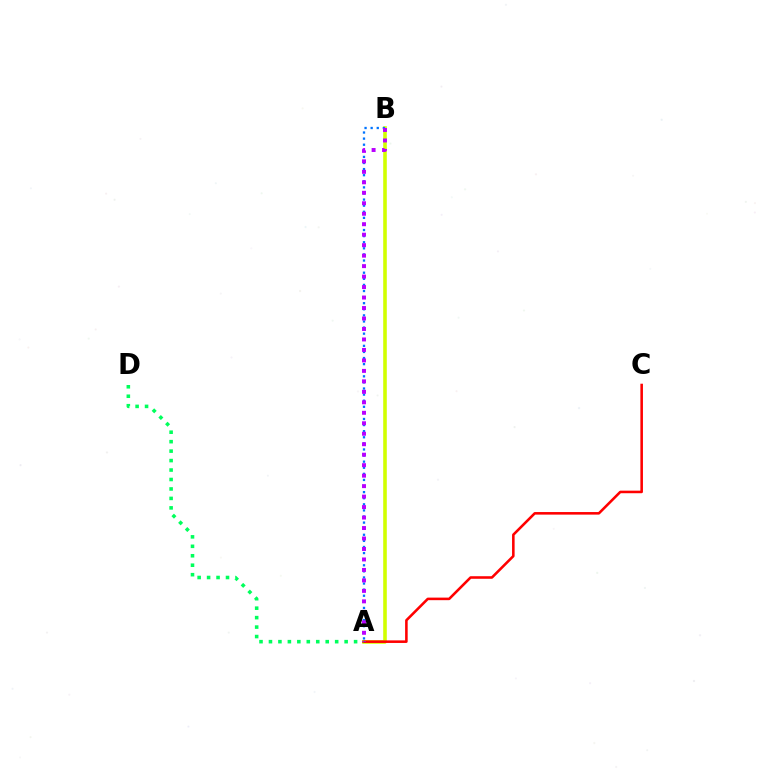{('A', 'B'): [{'color': '#d1ff00', 'line_style': 'solid', 'thickness': 2.59}, {'color': '#0074ff', 'line_style': 'dotted', 'thickness': 1.66}, {'color': '#b900ff', 'line_style': 'dotted', 'thickness': 2.85}], ('A', 'C'): [{'color': '#ff0000', 'line_style': 'solid', 'thickness': 1.85}], ('A', 'D'): [{'color': '#00ff5c', 'line_style': 'dotted', 'thickness': 2.57}]}